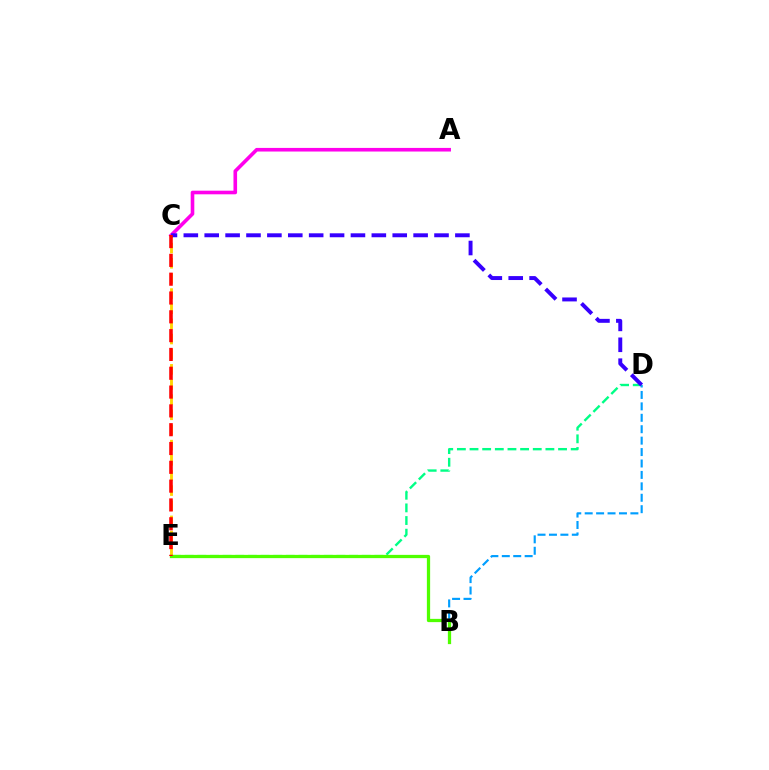{('B', 'D'): [{'color': '#009eff', 'line_style': 'dashed', 'thickness': 1.55}], ('C', 'E'): [{'color': '#ffd500', 'line_style': 'dashed', 'thickness': 2.06}, {'color': '#ff0000', 'line_style': 'dashed', 'thickness': 2.56}], ('D', 'E'): [{'color': '#00ff86', 'line_style': 'dashed', 'thickness': 1.72}], ('A', 'C'): [{'color': '#ff00ed', 'line_style': 'solid', 'thickness': 2.6}], ('C', 'D'): [{'color': '#3700ff', 'line_style': 'dashed', 'thickness': 2.84}], ('B', 'E'): [{'color': '#4fff00', 'line_style': 'solid', 'thickness': 2.34}]}